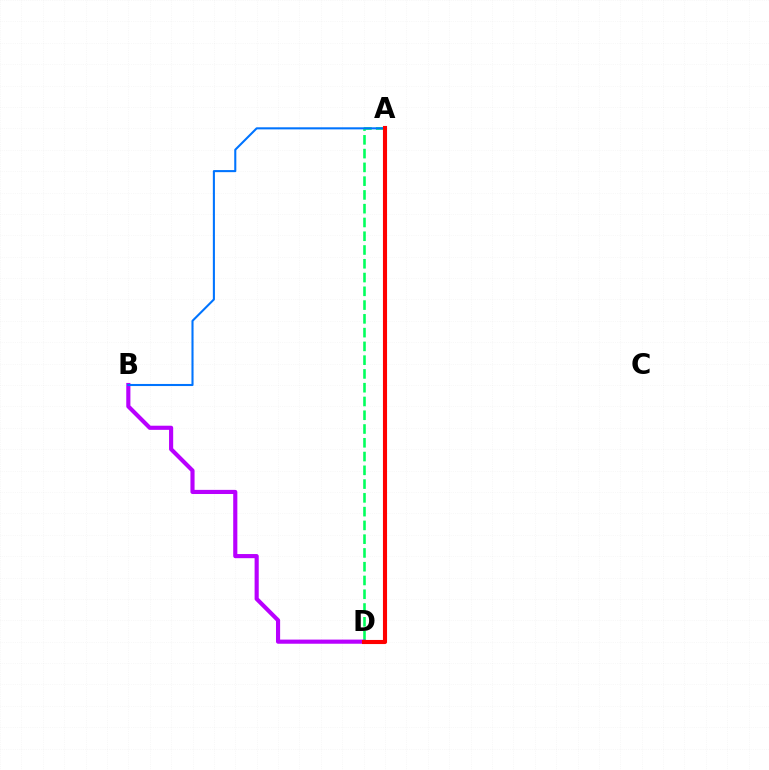{('A', 'D'): [{'color': '#00ff5c', 'line_style': 'dashed', 'thickness': 1.87}, {'color': '#d1ff00', 'line_style': 'dotted', 'thickness': 1.9}, {'color': '#ff0000', 'line_style': 'solid', 'thickness': 2.95}], ('B', 'D'): [{'color': '#b900ff', 'line_style': 'solid', 'thickness': 2.98}], ('A', 'B'): [{'color': '#0074ff', 'line_style': 'solid', 'thickness': 1.5}]}